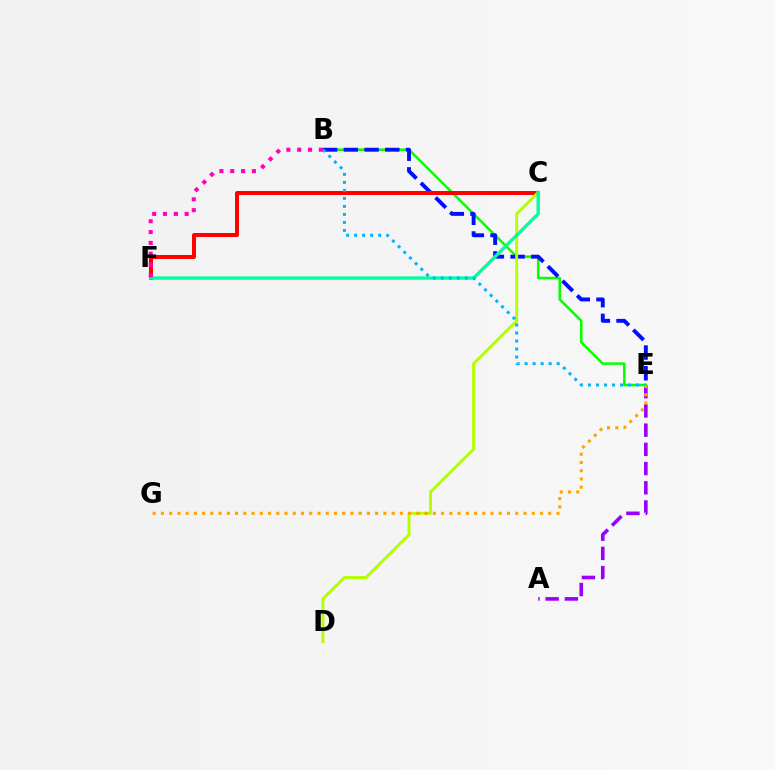{('B', 'E'): [{'color': '#08ff00', 'line_style': 'solid', 'thickness': 1.82}, {'color': '#0010ff', 'line_style': 'dashed', 'thickness': 2.81}, {'color': '#00b5ff', 'line_style': 'dotted', 'thickness': 2.18}], ('C', 'F'): [{'color': '#ff0000', 'line_style': 'solid', 'thickness': 2.87}, {'color': '#00ff9d', 'line_style': 'solid', 'thickness': 2.42}], ('A', 'E'): [{'color': '#9b00ff', 'line_style': 'dashed', 'thickness': 2.61}], ('C', 'D'): [{'color': '#b3ff00', 'line_style': 'solid', 'thickness': 2.11}], ('E', 'G'): [{'color': '#ffa500', 'line_style': 'dotted', 'thickness': 2.24}], ('B', 'F'): [{'color': '#ff00bd', 'line_style': 'dotted', 'thickness': 2.94}]}